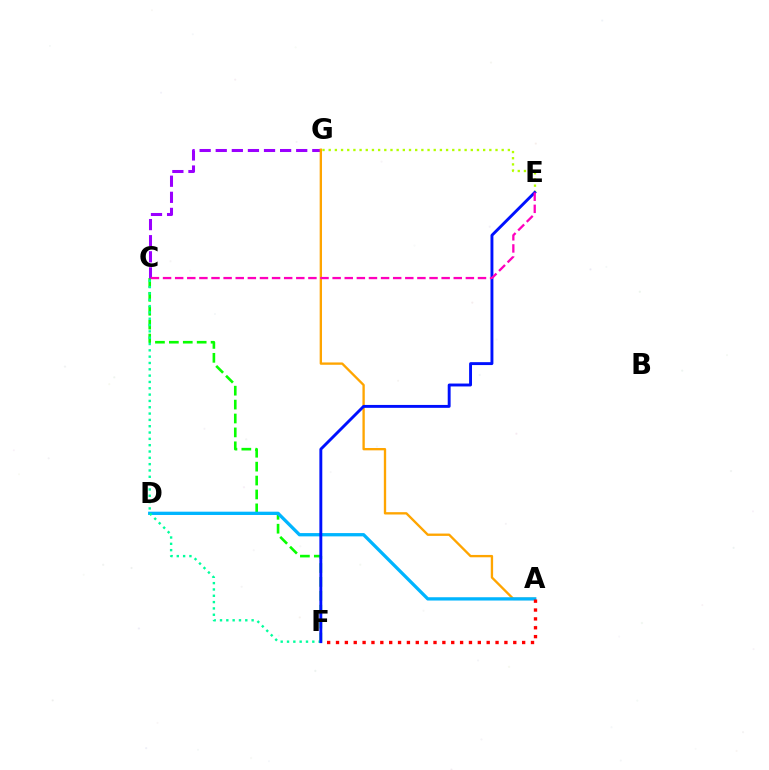{('C', 'F'): [{'color': '#08ff00', 'line_style': 'dashed', 'thickness': 1.89}, {'color': '#00ff9d', 'line_style': 'dotted', 'thickness': 1.72}], ('C', 'G'): [{'color': '#9b00ff', 'line_style': 'dashed', 'thickness': 2.19}], ('A', 'G'): [{'color': '#ffa500', 'line_style': 'solid', 'thickness': 1.68}], ('E', 'G'): [{'color': '#b3ff00', 'line_style': 'dotted', 'thickness': 1.68}], ('A', 'D'): [{'color': '#00b5ff', 'line_style': 'solid', 'thickness': 2.37}], ('A', 'F'): [{'color': '#ff0000', 'line_style': 'dotted', 'thickness': 2.41}], ('E', 'F'): [{'color': '#0010ff', 'line_style': 'solid', 'thickness': 2.09}], ('C', 'E'): [{'color': '#ff00bd', 'line_style': 'dashed', 'thickness': 1.65}]}